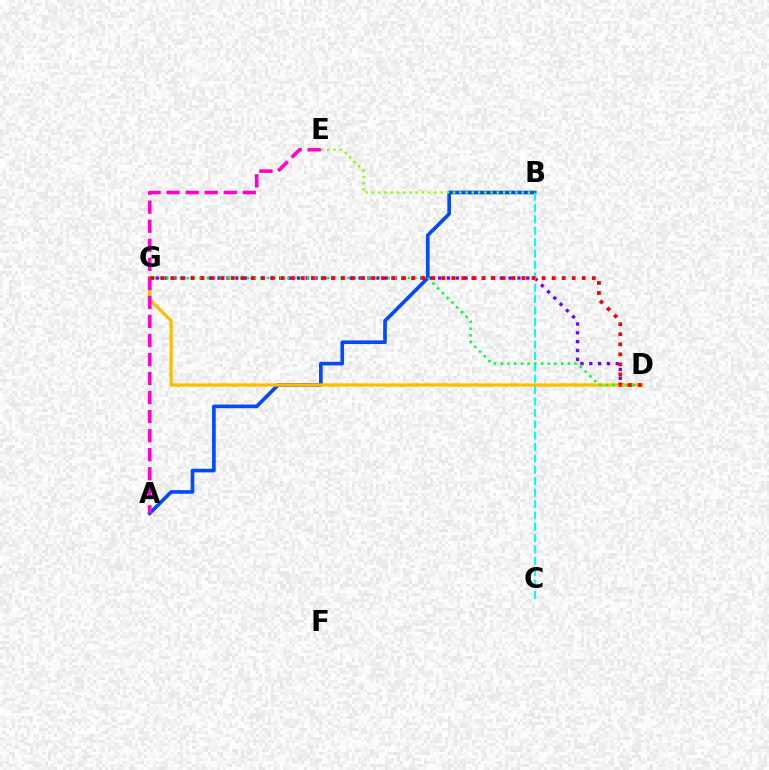{('A', 'B'): [{'color': '#004bff', 'line_style': 'solid', 'thickness': 2.63}], ('D', 'G'): [{'color': '#7200ff', 'line_style': 'dotted', 'thickness': 2.4}, {'color': '#ffbd00', 'line_style': 'solid', 'thickness': 2.35}, {'color': '#00ff39', 'line_style': 'dotted', 'thickness': 1.82}, {'color': '#ff0000', 'line_style': 'dotted', 'thickness': 2.73}], ('B', 'E'): [{'color': '#84ff00', 'line_style': 'dotted', 'thickness': 1.7}], ('B', 'C'): [{'color': '#00fff6', 'line_style': 'dashed', 'thickness': 1.55}], ('A', 'E'): [{'color': '#ff00cf', 'line_style': 'dashed', 'thickness': 2.59}]}